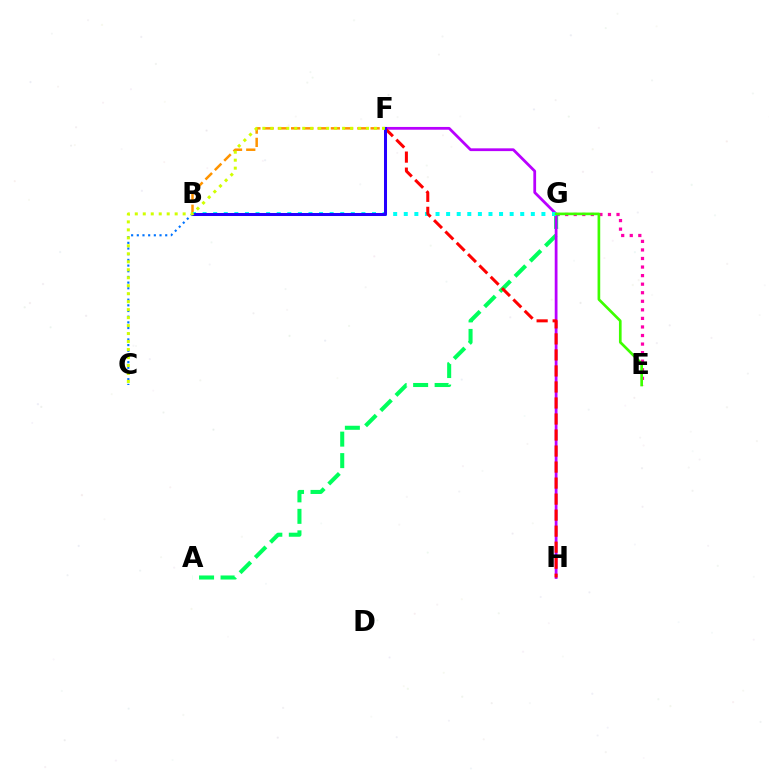{('E', 'G'): [{'color': '#ff00ac', 'line_style': 'dotted', 'thickness': 2.33}, {'color': '#3dff00', 'line_style': 'solid', 'thickness': 1.92}], ('B', 'F'): [{'color': '#ff9400', 'line_style': 'dashed', 'thickness': 1.8}, {'color': '#2500ff', 'line_style': 'solid', 'thickness': 2.18}], ('A', 'G'): [{'color': '#00ff5c', 'line_style': 'dashed', 'thickness': 2.92}], ('F', 'H'): [{'color': '#b900ff', 'line_style': 'solid', 'thickness': 1.99}, {'color': '#ff0000', 'line_style': 'dashed', 'thickness': 2.18}], ('B', 'C'): [{'color': '#0074ff', 'line_style': 'dotted', 'thickness': 1.54}], ('B', 'G'): [{'color': '#00fff6', 'line_style': 'dotted', 'thickness': 2.88}], ('C', 'F'): [{'color': '#d1ff00', 'line_style': 'dotted', 'thickness': 2.17}]}